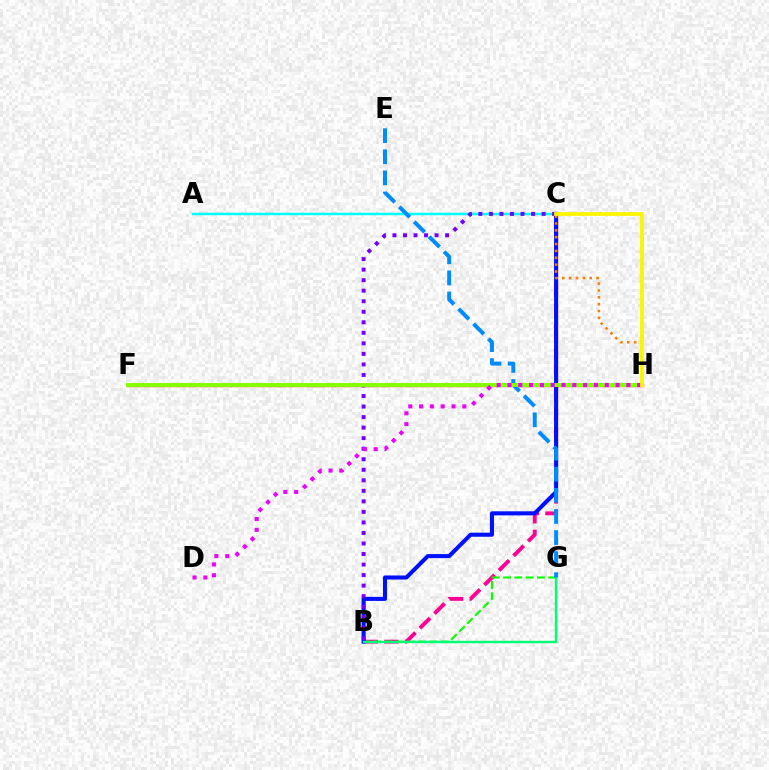{('B', 'C'): [{'color': '#ff0094', 'line_style': 'dashed', 'thickness': 2.8}, {'color': '#0010ff', 'line_style': 'solid', 'thickness': 2.93}, {'color': '#7200ff', 'line_style': 'dotted', 'thickness': 2.86}], ('B', 'G'): [{'color': '#08ff00', 'line_style': 'dashed', 'thickness': 1.53}, {'color': '#00ff74', 'line_style': 'solid', 'thickness': 1.75}], ('A', 'C'): [{'color': '#00fff6', 'line_style': 'solid', 'thickness': 1.77}], ('F', 'H'): [{'color': '#ff0000', 'line_style': 'solid', 'thickness': 2.38}, {'color': '#84ff00', 'line_style': 'solid', 'thickness': 2.84}], ('E', 'G'): [{'color': '#008cff', 'line_style': 'dashed', 'thickness': 2.87}], ('C', 'H'): [{'color': '#ff7c00', 'line_style': 'dotted', 'thickness': 1.86}, {'color': '#fcf500', 'line_style': 'solid', 'thickness': 2.75}], ('D', 'H'): [{'color': '#ee00ff', 'line_style': 'dotted', 'thickness': 2.94}]}